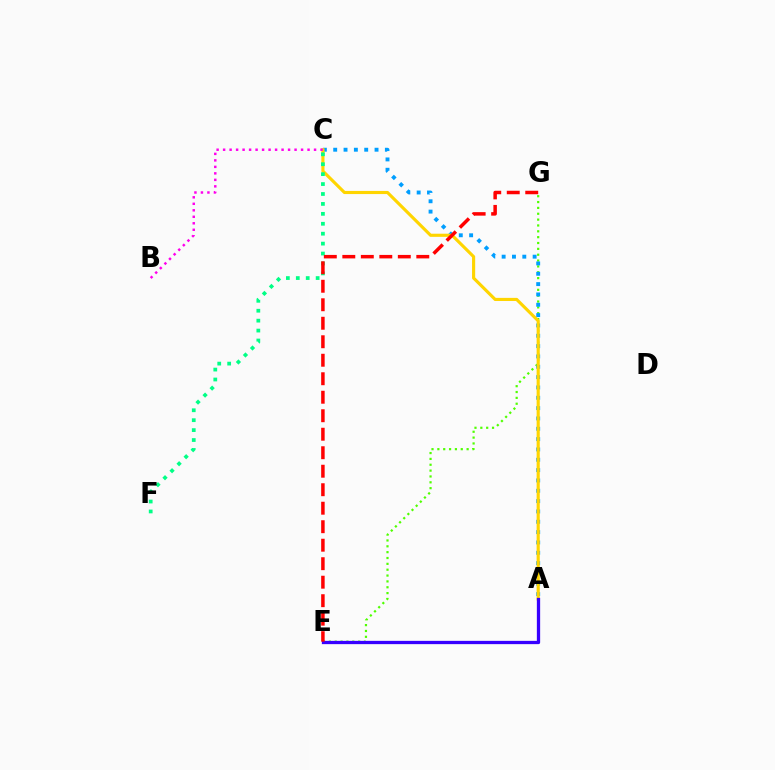{('E', 'G'): [{'color': '#4fff00', 'line_style': 'dotted', 'thickness': 1.59}, {'color': '#ff0000', 'line_style': 'dashed', 'thickness': 2.51}], ('A', 'C'): [{'color': '#009eff', 'line_style': 'dotted', 'thickness': 2.81}, {'color': '#ffd500', 'line_style': 'solid', 'thickness': 2.25}], ('A', 'E'): [{'color': '#3700ff', 'line_style': 'solid', 'thickness': 2.36}], ('C', 'F'): [{'color': '#00ff86', 'line_style': 'dotted', 'thickness': 2.7}], ('B', 'C'): [{'color': '#ff00ed', 'line_style': 'dotted', 'thickness': 1.76}]}